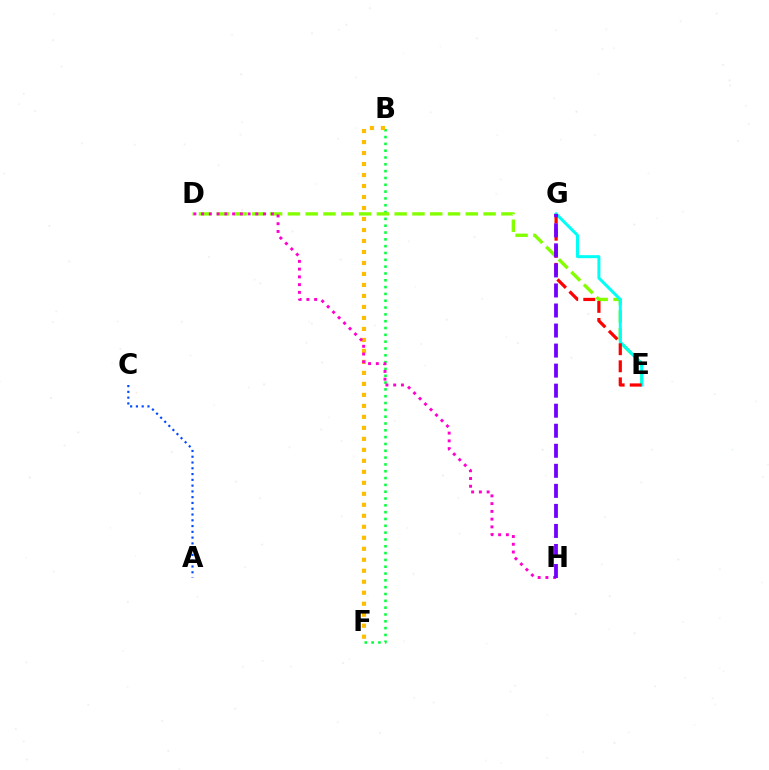{('B', 'F'): [{'color': '#00ff39', 'line_style': 'dotted', 'thickness': 1.85}, {'color': '#ffbd00', 'line_style': 'dotted', 'thickness': 2.99}], ('D', 'E'): [{'color': '#84ff00', 'line_style': 'dashed', 'thickness': 2.42}], ('E', 'G'): [{'color': '#00fff6', 'line_style': 'solid', 'thickness': 2.16}, {'color': '#ff0000', 'line_style': 'dashed', 'thickness': 2.32}], ('A', 'C'): [{'color': '#004bff', 'line_style': 'dotted', 'thickness': 1.57}], ('D', 'H'): [{'color': '#ff00cf', 'line_style': 'dotted', 'thickness': 2.11}], ('G', 'H'): [{'color': '#7200ff', 'line_style': 'dashed', 'thickness': 2.72}]}